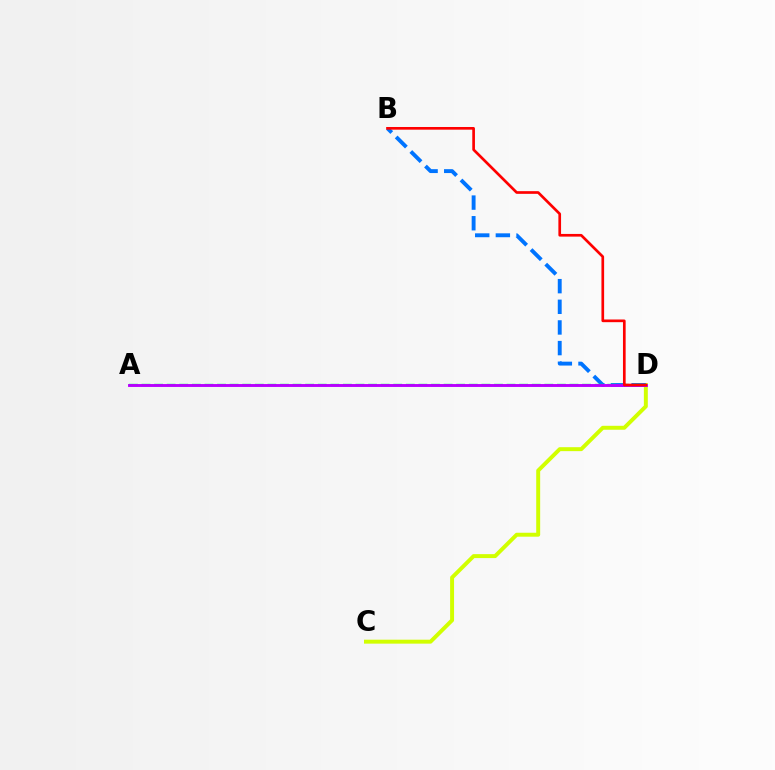{('C', 'D'): [{'color': '#d1ff00', 'line_style': 'solid', 'thickness': 2.84}], ('B', 'D'): [{'color': '#0074ff', 'line_style': 'dashed', 'thickness': 2.8}, {'color': '#ff0000', 'line_style': 'solid', 'thickness': 1.93}], ('A', 'D'): [{'color': '#00ff5c', 'line_style': 'dashed', 'thickness': 1.71}, {'color': '#b900ff', 'line_style': 'solid', 'thickness': 2.09}]}